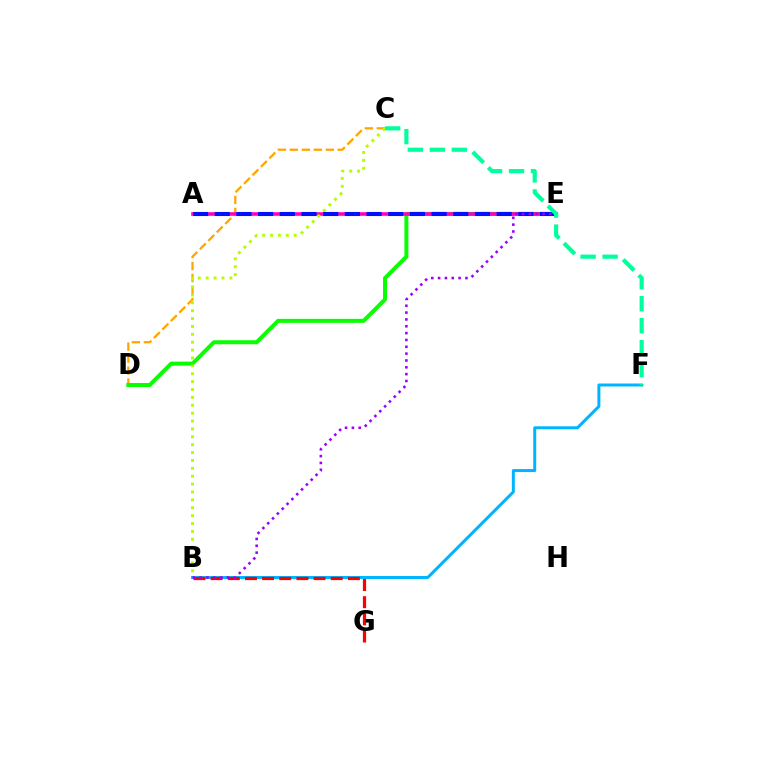{('C', 'D'): [{'color': '#ffa500', 'line_style': 'dashed', 'thickness': 1.63}], ('D', 'E'): [{'color': '#08ff00', 'line_style': 'solid', 'thickness': 2.86}], ('A', 'E'): [{'color': '#ff00bd', 'line_style': 'solid', 'thickness': 2.59}, {'color': '#0010ff', 'line_style': 'dashed', 'thickness': 2.95}], ('B', 'F'): [{'color': '#00b5ff', 'line_style': 'solid', 'thickness': 2.15}], ('B', 'C'): [{'color': '#b3ff00', 'line_style': 'dotted', 'thickness': 2.14}], ('B', 'G'): [{'color': '#ff0000', 'line_style': 'dashed', 'thickness': 2.33}], ('B', 'E'): [{'color': '#9b00ff', 'line_style': 'dotted', 'thickness': 1.86}], ('C', 'F'): [{'color': '#00ff9d', 'line_style': 'dashed', 'thickness': 2.99}]}